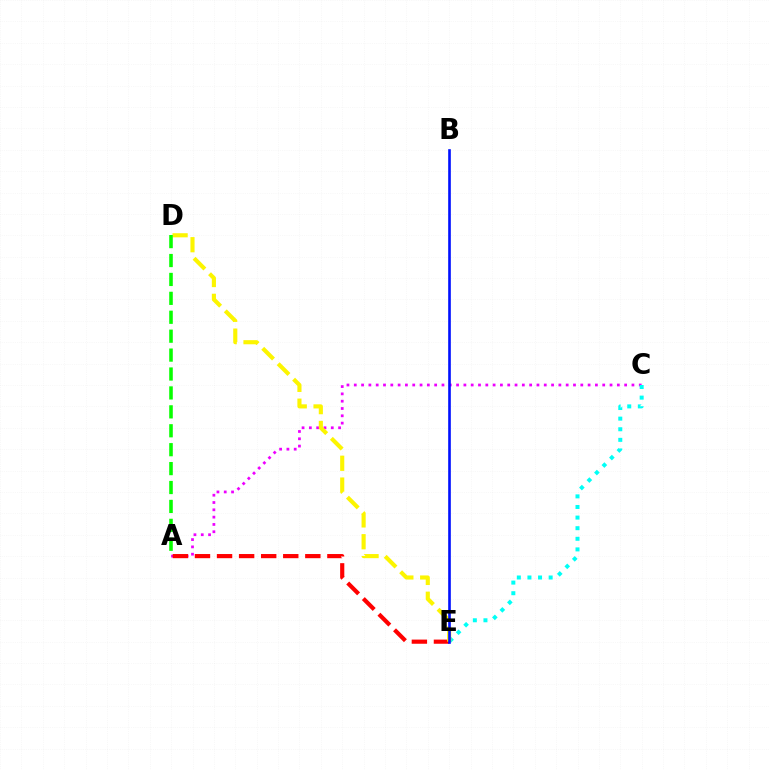{('A', 'C'): [{'color': '#ee00ff', 'line_style': 'dotted', 'thickness': 1.99}], ('A', 'E'): [{'color': '#ff0000', 'line_style': 'dashed', 'thickness': 3.0}], ('C', 'E'): [{'color': '#00fff6', 'line_style': 'dotted', 'thickness': 2.88}], ('D', 'E'): [{'color': '#fcf500', 'line_style': 'dashed', 'thickness': 2.97}], ('A', 'D'): [{'color': '#08ff00', 'line_style': 'dashed', 'thickness': 2.57}], ('B', 'E'): [{'color': '#0010ff', 'line_style': 'solid', 'thickness': 1.9}]}